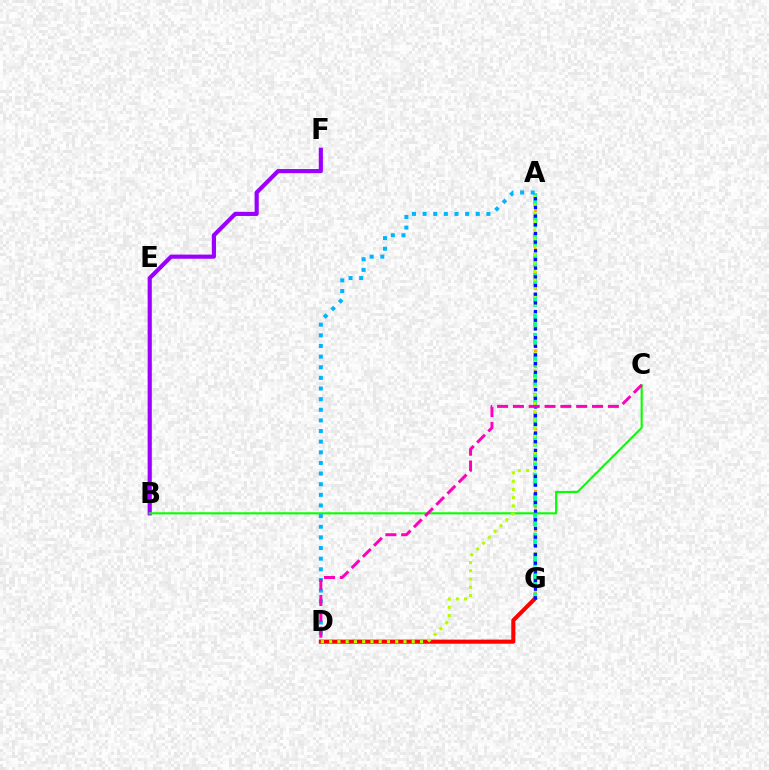{('A', 'G'): [{'color': '#ffa500', 'line_style': 'dotted', 'thickness': 2.12}, {'color': '#00ff9d', 'line_style': 'dashed', 'thickness': 2.71}, {'color': '#0010ff', 'line_style': 'dotted', 'thickness': 2.36}], ('B', 'F'): [{'color': '#9b00ff', 'line_style': 'solid', 'thickness': 2.99}], ('D', 'G'): [{'color': '#ff0000', 'line_style': 'solid', 'thickness': 2.95}], ('B', 'C'): [{'color': '#08ff00', 'line_style': 'solid', 'thickness': 1.53}], ('A', 'D'): [{'color': '#b3ff00', 'line_style': 'dotted', 'thickness': 2.24}, {'color': '#00b5ff', 'line_style': 'dotted', 'thickness': 2.89}], ('C', 'D'): [{'color': '#ff00bd', 'line_style': 'dashed', 'thickness': 2.15}]}